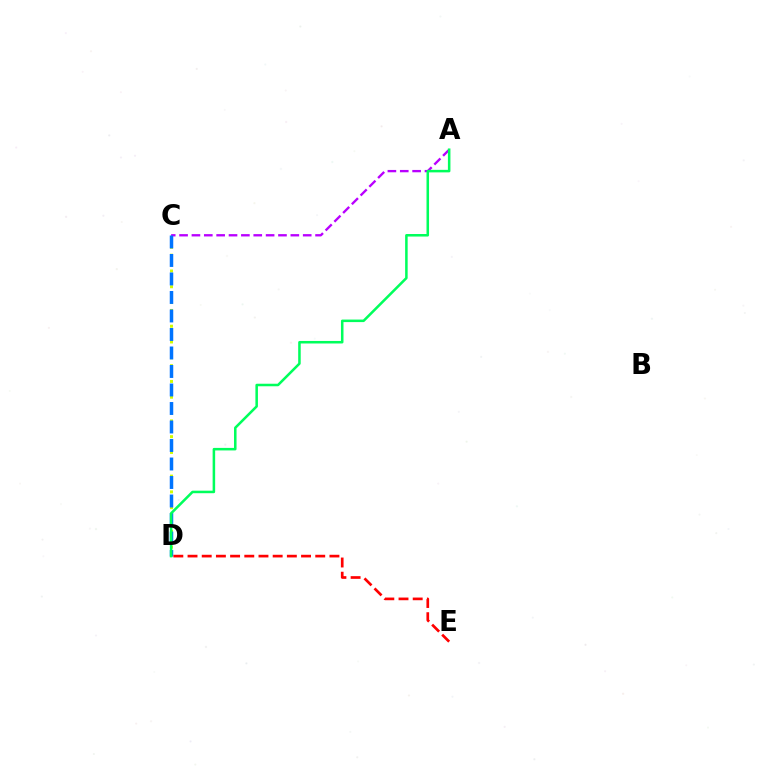{('C', 'D'): [{'color': '#d1ff00', 'line_style': 'dotted', 'thickness': 2.14}, {'color': '#0074ff', 'line_style': 'dashed', 'thickness': 2.51}], ('A', 'C'): [{'color': '#b900ff', 'line_style': 'dashed', 'thickness': 1.68}], ('D', 'E'): [{'color': '#ff0000', 'line_style': 'dashed', 'thickness': 1.93}], ('A', 'D'): [{'color': '#00ff5c', 'line_style': 'solid', 'thickness': 1.82}]}